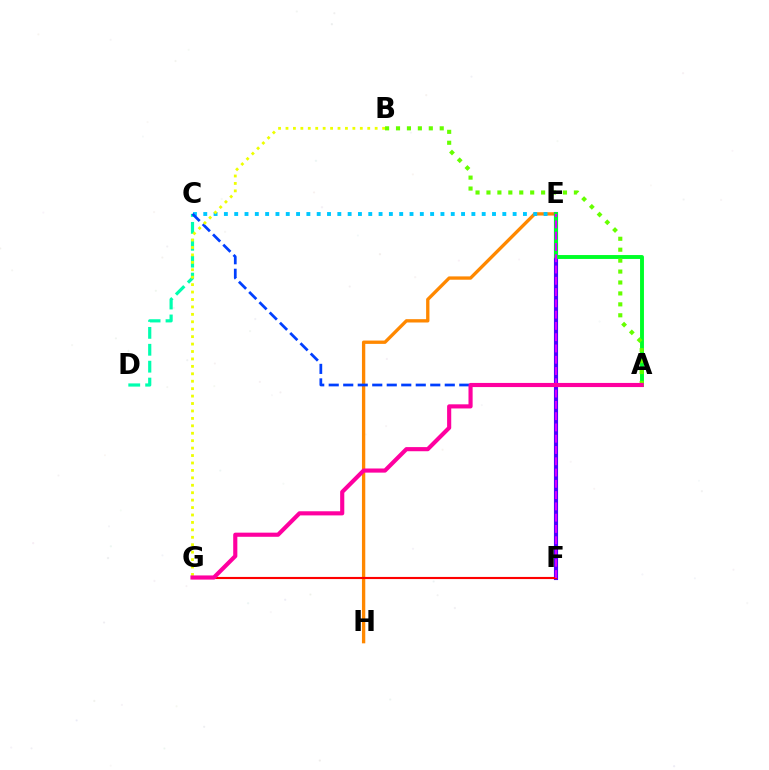{('E', 'H'): [{'color': '#ff8800', 'line_style': 'solid', 'thickness': 2.39}], ('C', 'E'): [{'color': '#00c7ff', 'line_style': 'dotted', 'thickness': 2.8}], ('E', 'F'): [{'color': '#4f00ff', 'line_style': 'solid', 'thickness': 2.96}, {'color': '#d600ff', 'line_style': 'dashed', 'thickness': 1.53}], ('C', 'D'): [{'color': '#00ffaf', 'line_style': 'dashed', 'thickness': 2.3}], ('F', 'G'): [{'color': '#ff0000', 'line_style': 'solid', 'thickness': 1.54}], ('A', 'C'): [{'color': '#003fff', 'line_style': 'dashed', 'thickness': 1.97}], ('A', 'E'): [{'color': '#00ff27', 'line_style': 'solid', 'thickness': 2.81}], ('B', 'G'): [{'color': '#eeff00', 'line_style': 'dotted', 'thickness': 2.02}], ('A', 'B'): [{'color': '#66ff00', 'line_style': 'dotted', 'thickness': 2.97}], ('A', 'G'): [{'color': '#ff00a0', 'line_style': 'solid', 'thickness': 2.97}]}